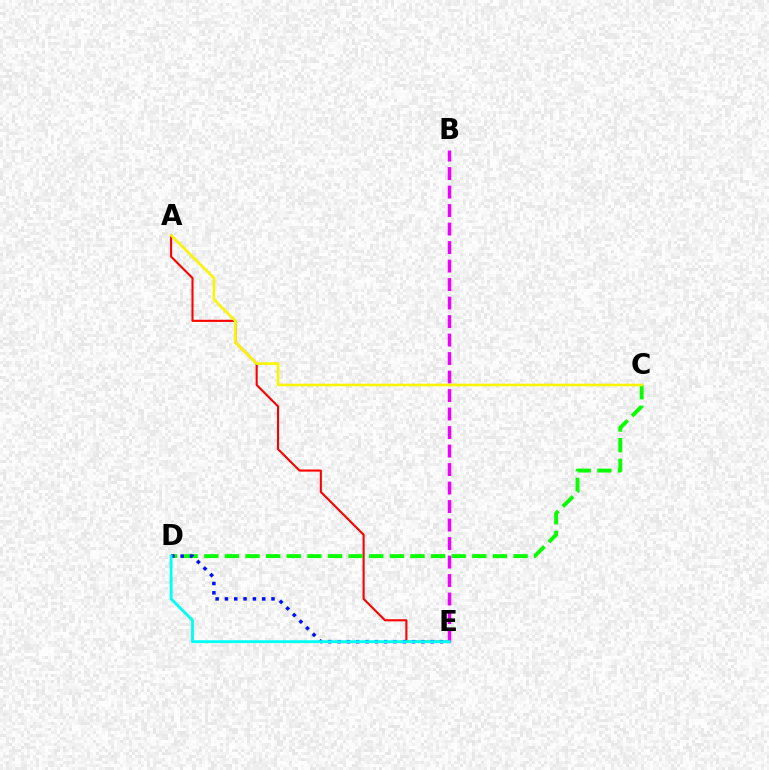{('A', 'E'): [{'color': '#ff0000', 'line_style': 'solid', 'thickness': 1.51}], ('C', 'D'): [{'color': '#08ff00', 'line_style': 'dashed', 'thickness': 2.8}], ('D', 'E'): [{'color': '#0010ff', 'line_style': 'dotted', 'thickness': 2.53}, {'color': '#00fff6', 'line_style': 'solid', 'thickness': 2.05}], ('B', 'E'): [{'color': '#ee00ff', 'line_style': 'dashed', 'thickness': 2.51}], ('A', 'C'): [{'color': '#fcf500', 'line_style': 'solid', 'thickness': 1.88}]}